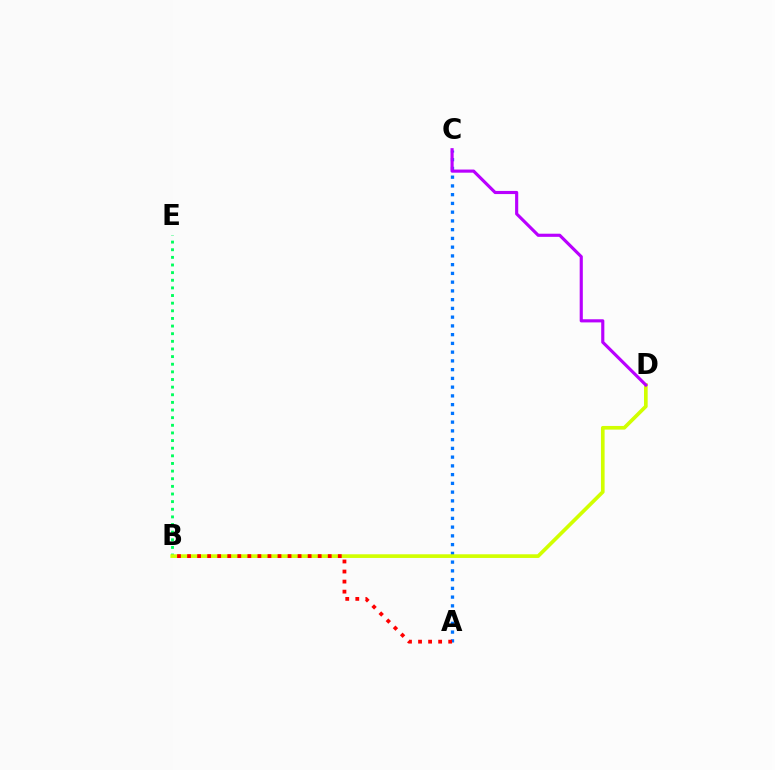{('B', 'E'): [{'color': '#00ff5c', 'line_style': 'dotted', 'thickness': 2.07}], ('A', 'C'): [{'color': '#0074ff', 'line_style': 'dotted', 'thickness': 2.38}], ('B', 'D'): [{'color': '#d1ff00', 'line_style': 'solid', 'thickness': 2.64}], ('C', 'D'): [{'color': '#b900ff', 'line_style': 'solid', 'thickness': 2.26}], ('A', 'B'): [{'color': '#ff0000', 'line_style': 'dotted', 'thickness': 2.73}]}